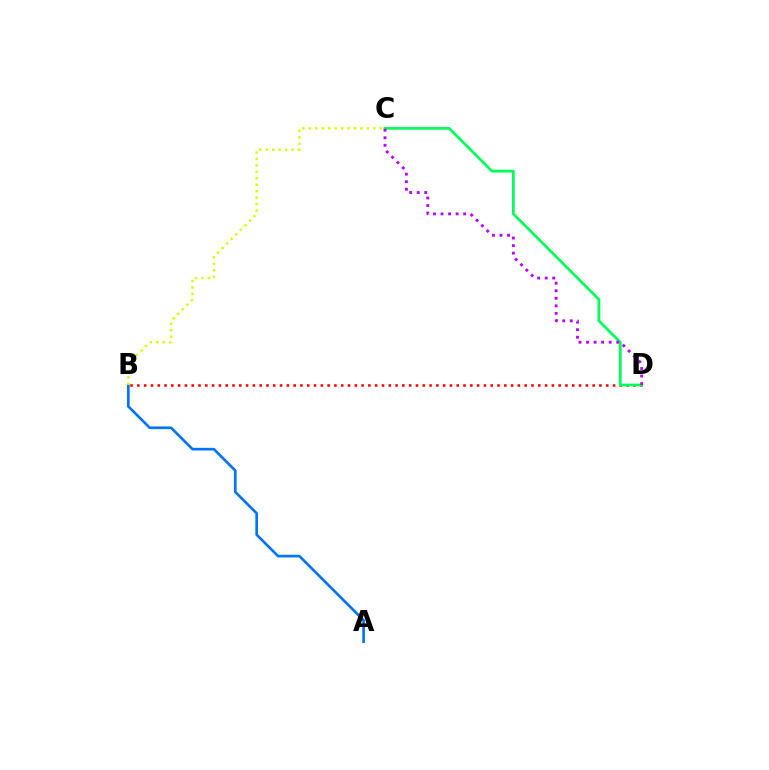{('B', 'D'): [{'color': '#ff0000', 'line_style': 'dotted', 'thickness': 1.85}], ('A', 'B'): [{'color': '#0074ff', 'line_style': 'solid', 'thickness': 1.92}], ('B', 'C'): [{'color': '#d1ff00', 'line_style': 'dotted', 'thickness': 1.75}], ('C', 'D'): [{'color': '#00ff5c', 'line_style': 'solid', 'thickness': 1.99}, {'color': '#b900ff', 'line_style': 'dotted', 'thickness': 2.05}]}